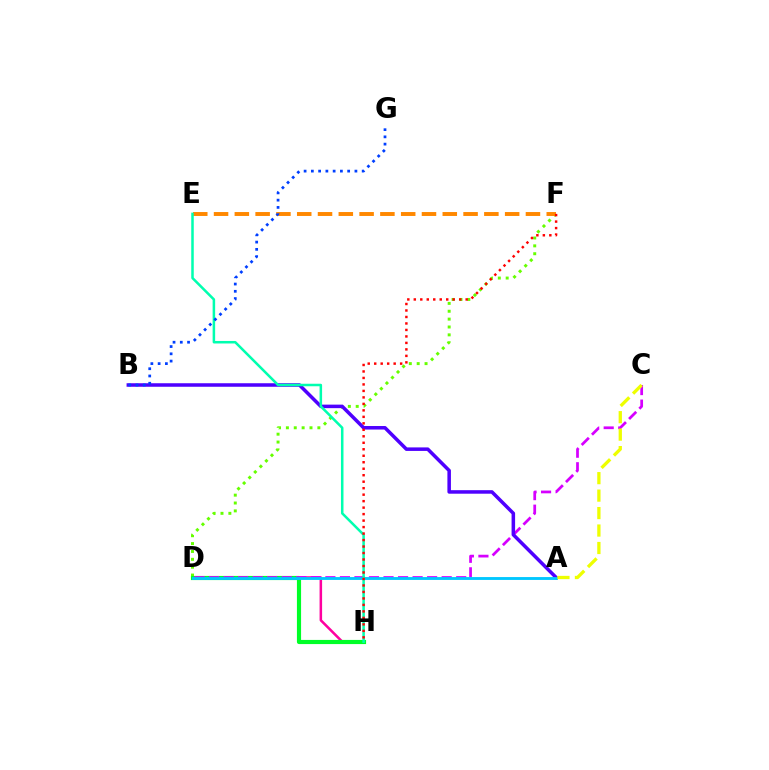{('D', 'F'): [{'color': '#66ff00', 'line_style': 'dotted', 'thickness': 2.14}], ('E', 'F'): [{'color': '#ff8800', 'line_style': 'dashed', 'thickness': 2.82}], ('D', 'H'): [{'color': '#ff00a0', 'line_style': 'solid', 'thickness': 1.83}, {'color': '#00ff27', 'line_style': 'solid', 'thickness': 2.99}], ('C', 'D'): [{'color': '#d600ff', 'line_style': 'dashed', 'thickness': 1.97}], ('A', 'B'): [{'color': '#4f00ff', 'line_style': 'solid', 'thickness': 2.54}], ('A', 'D'): [{'color': '#00c7ff', 'line_style': 'solid', 'thickness': 2.06}], ('E', 'H'): [{'color': '#00ffaf', 'line_style': 'solid', 'thickness': 1.81}], ('B', 'G'): [{'color': '#003fff', 'line_style': 'dotted', 'thickness': 1.97}], ('A', 'C'): [{'color': '#eeff00', 'line_style': 'dashed', 'thickness': 2.37}], ('F', 'H'): [{'color': '#ff0000', 'line_style': 'dotted', 'thickness': 1.76}]}